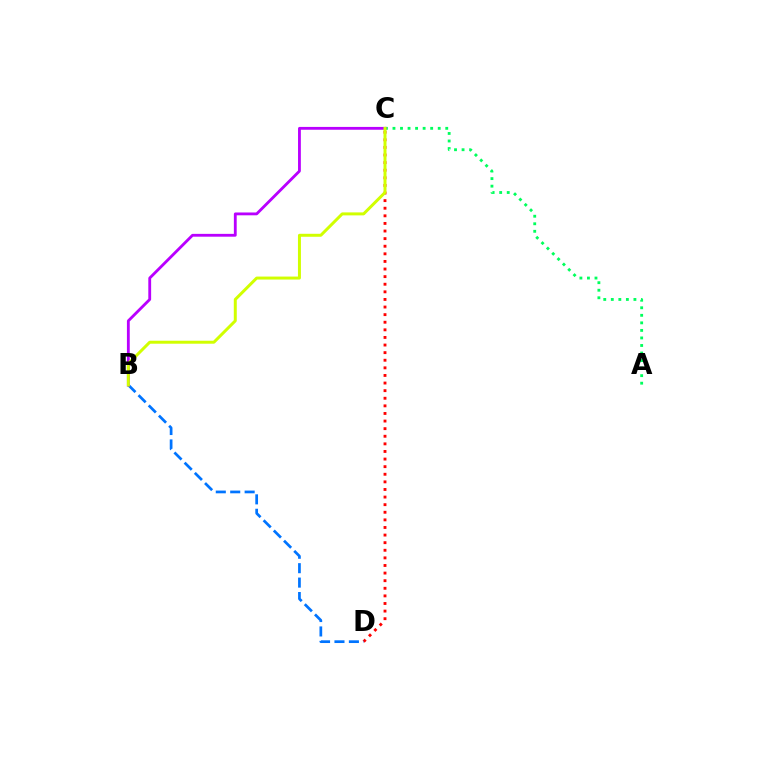{('A', 'C'): [{'color': '#00ff5c', 'line_style': 'dotted', 'thickness': 2.05}], ('C', 'D'): [{'color': '#ff0000', 'line_style': 'dotted', 'thickness': 2.07}], ('B', 'D'): [{'color': '#0074ff', 'line_style': 'dashed', 'thickness': 1.96}], ('B', 'C'): [{'color': '#b900ff', 'line_style': 'solid', 'thickness': 2.03}, {'color': '#d1ff00', 'line_style': 'solid', 'thickness': 2.15}]}